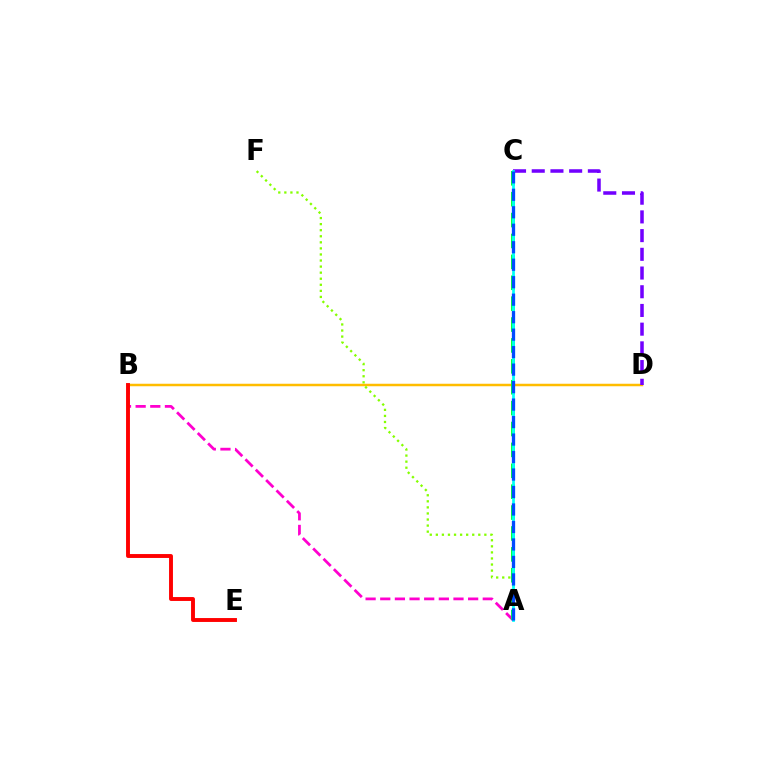{('B', 'D'): [{'color': '#ffbd00', 'line_style': 'solid', 'thickness': 1.8}], ('A', 'F'): [{'color': '#84ff00', 'line_style': 'dotted', 'thickness': 1.65}], ('C', 'D'): [{'color': '#7200ff', 'line_style': 'dashed', 'thickness': 2.54}], ('A', 'B'): [{'color': '#ff00cf', 'line_style': 'dashed', 'thickness': 1.99}], ('B', 'E'): [{'color': '#ff0000', 'line_style': 'solid', 'thickness': 2.81}], ('A', 'C'): [{'color': '#00ff39', 'line_style': 'dashed', 'thickness': 2.84}, {'color': '#00fff6', 'line_style': 'solid', 'thickness': 1.96}, {'color': '#004bff', 'line_style': 'dashed', 'thickness': 2.38}]}